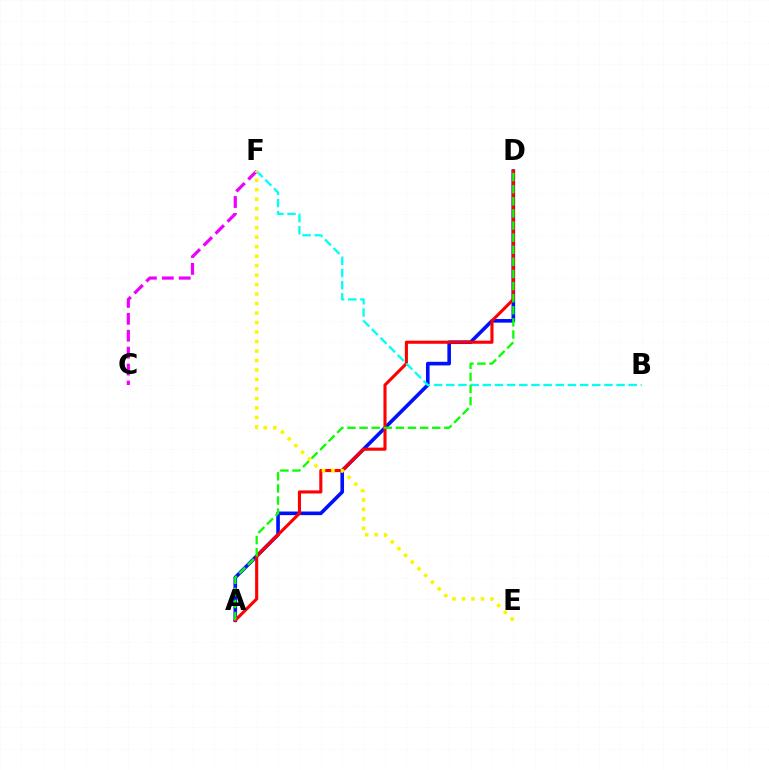{('A', 'D'): [{'color': '#0010ff', 'line_style': 'solid', 'thickness': 2.61}, {'color': '#ff0000', 'line_style': 'solid', 'thickness': 2.23}, {'color': '#08ff00', 'line_style': 'dashed', 'thickness': 1.65}], ('C', 'F'): [{'color': '#ee00ff', 'line_style': 'dashed', 'thickness': 2.3}], ('B', 'F'): [{'color': '#00fff6', 'line_style': 'dashed', 'thickness': 1.65}], ('E', 'F'): [{'color': '#fcf500', 'line_style': 'dotted', 'thickness': 2.58}]}